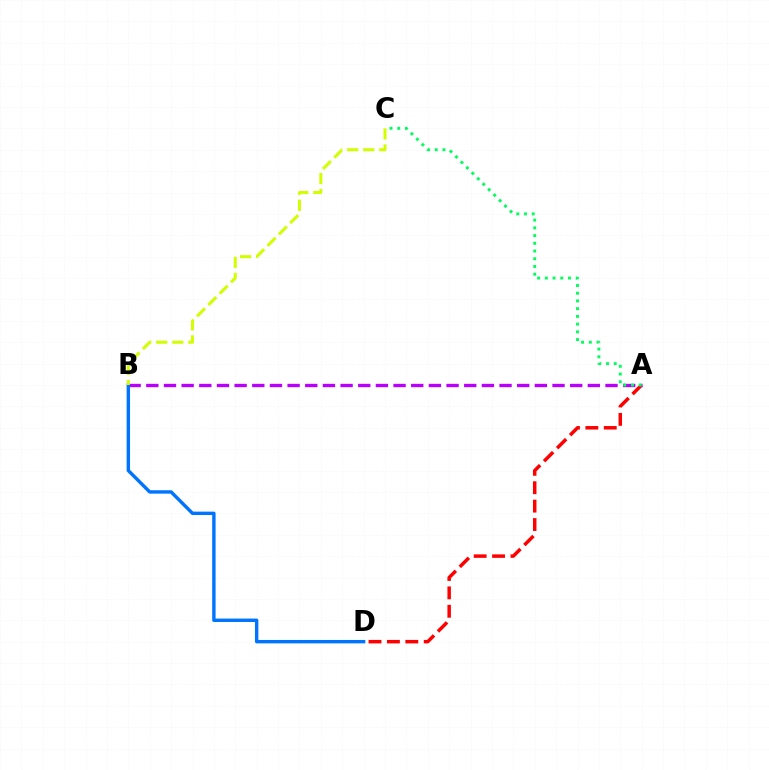{('A', 'D'): [{'color': '#ff0000', 'line_style': 'dashed', 'thickness': 2.5}], ('A', 'B'): [{'color': '#b900ff', 'line_style': 'dashed', 'thickness': 2.4}], ('A', 'C'): [{'color': '#00ff5c', 'line_style': 'dotted', 'thickness': 2.1}], ('B', 'D'): [{'color': '#0074ff', 'line_style': 'solid', 'thickness': 2.45}], ('B', 'C'): [{'color': '#d1ff00', 'line_style': 'dashed', 'thickness': 2.18}]}